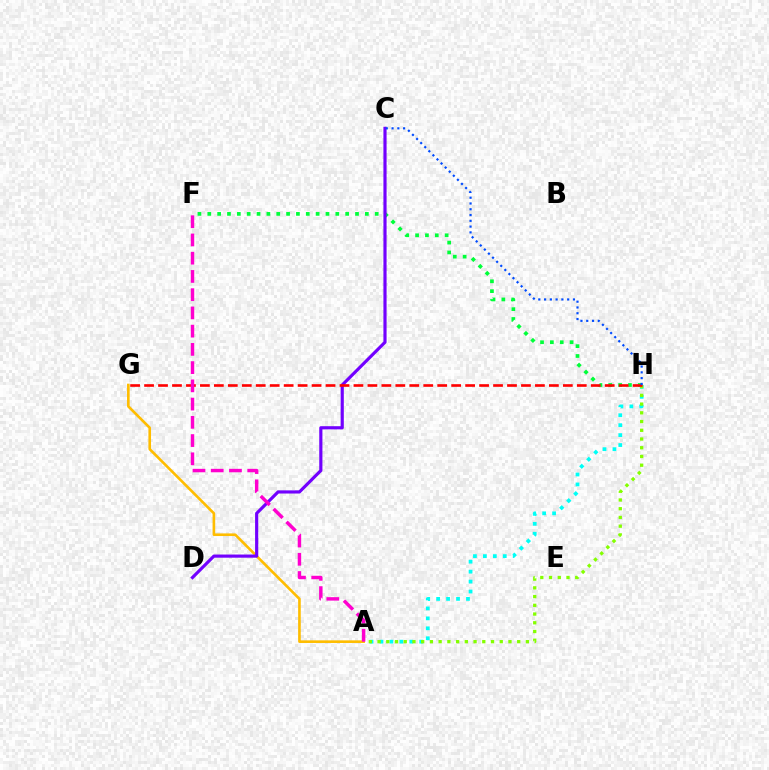{('A', 'G'): [{'color': '#ffbd00', 'line_style': 'solid', 'thickness': 1.89}], ('F', 'H'): [{'color': '#00ff39', 'line_style': 'dotted', 'thickness': 2.68}], ('A', 'H'): [{'color': '#00fff6', 'line_style': 'dotted', 'thickness': 2.7}, {'color': '#84ff00', 'line_style': 'dotted', 'thickness': 2.37}], ('C', 'D'): [{'color': '#7200ff', 'line_style': 'solid', 'thickness': 2.28}], ('G', 'H'): [{'color': '#ff0000', 'line_style': 'dashed', 'thickness': 1.9}], ('C', 'H'): [{'color': '#004bff', 'line_style': 'dotted', 'thickness': 1.57}], ('A', 'F'): [{'color': '#ff00cf', 'line_style': 'dashed', 'thickness': 2.48}]}